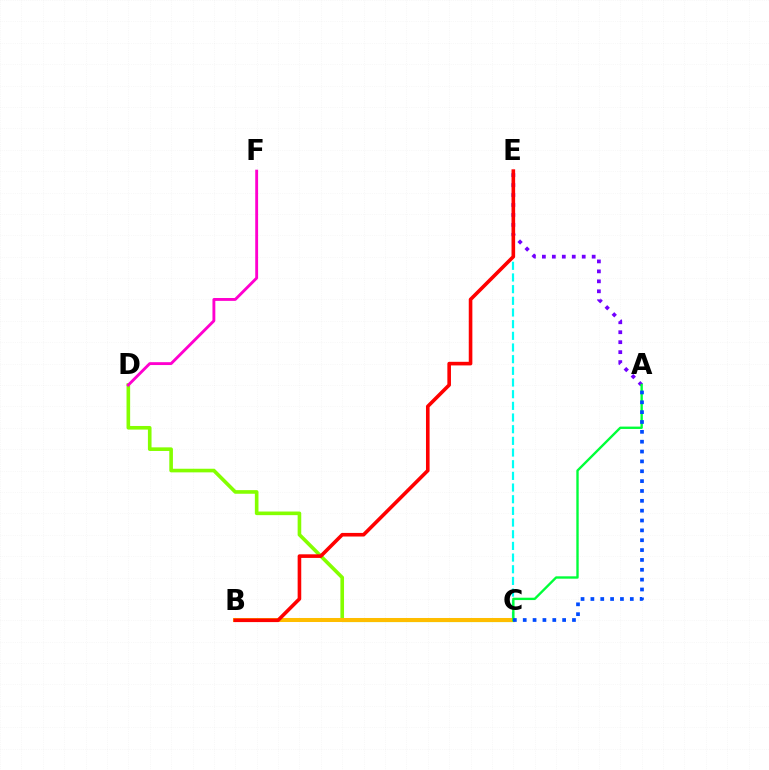{('A', 'E'): [{'color': '#7200ff', 'line_style': 'dotted', 'thickness': 2.71}], ('C', 'E'): [{'color': '#00fff6', 'line_style': 'dashed', 'thickness': 1.59}], ('C', 'D'): [{'color': '#84ff00', 'line_style': 'solid', 'thickness': 2.61}], ('B', 'C'): [{'color': '#ffbd00', 'line_style': 'solid', 'thickness': 2.9}], ('D', 'F'): [{'color': '#ff00cf', 'line_style': 'solid', 'thickness': 2.06}], ('B', 'E'): [{'color': '#ff0000', 'line_style': 'solid', 'thickness': 2.6}], ('A', 'C'): [{'color': '#00ff39', 'line_style': 'solid', 'thickness': 1.7}, {'color': '#004bff', 'line_style': 'dotted', 'thickness': 2.68}]}